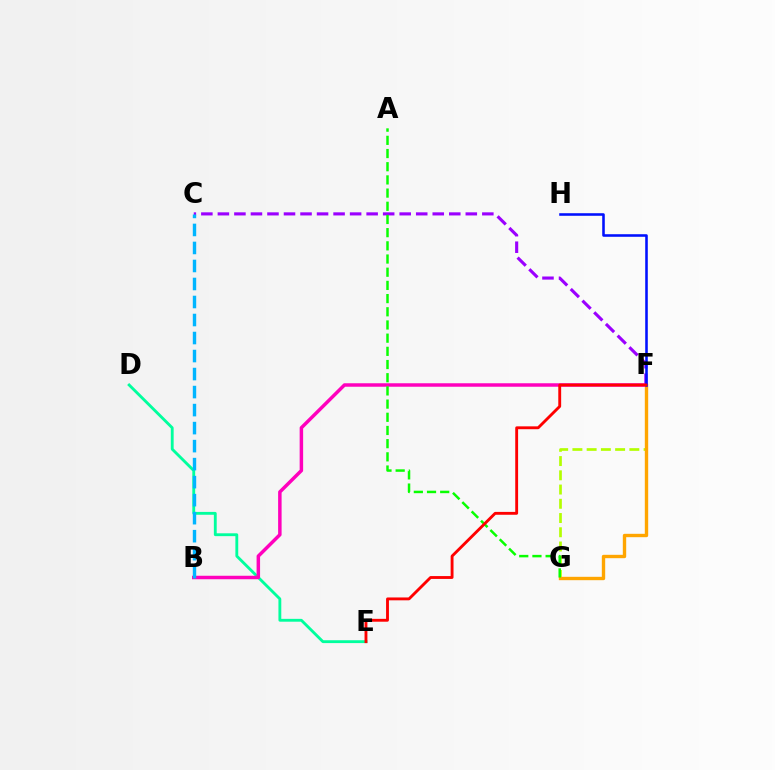{('C', 'F'): [{'color': '#9b00ff', 'line_style': 'dashed', 'thickness': 2.25}], ('F', 'G'): [{'color': '#b3ff00', 'line_style': 'dashed', 'thickness': 1.93}, {'color': '#ffa500', 'line_style': 'solid', 'thickness': 2.43}], ('D', 'E'): [{'color': '#00ff9d', 'line_style': 'solid', 'thickness': 2.05}], ('B', 'F'): [{'color': '#ff00bd', 'line_style': 'solid', 'thickness': 2.5}], ('B', 'C'): [{'color': '#00b5ff', 'line_style': 'dashed', 'thickness': 2.45}], ('F', 'H'): [{'color': '#0010ff', 'line_style': 'solid', 'thickness': 1.85}], ('A', 'G'): [{'color': '#08ff00', 'line_style': 'dashed', 'thickness': 1.79}], ('E', 'F'): [{'color': '#ff0000', 'line_style': 'solid', 'thickness': 2.06}]}